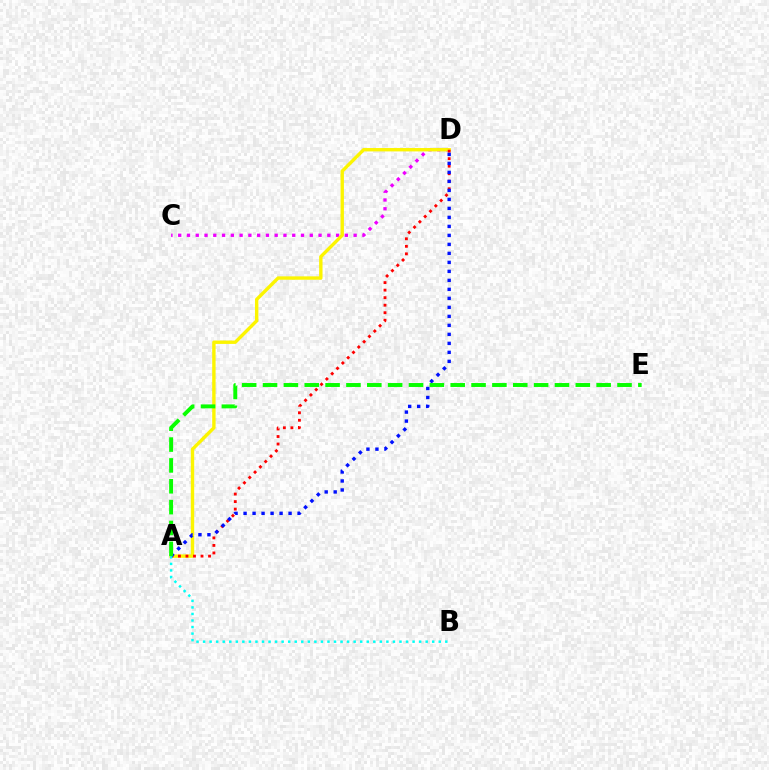{('C', 'D'): [{'color': '#ee00ff', 'line_style': 'dotted', 'thickness': 2.38}], ('A', 'D'): [{'color': '#fcf500', 'line_style': 'solid', 'thickness': 2.44}, {'color': '#ff0000', 'line_style': 'dotted', 'thickness': 2.04}, {'color': '#0010ff', 'line_style': 'dotted', 'thickness': 2.44}], ('A', 'B'): [{'color': '#00fff6', 'line_style': 'dotted', 'thickness': 1.78}], ('A', 'E'): [{'color': '#08ff00', 'line_style': 'dashed', 'thickness': 2.83}]}